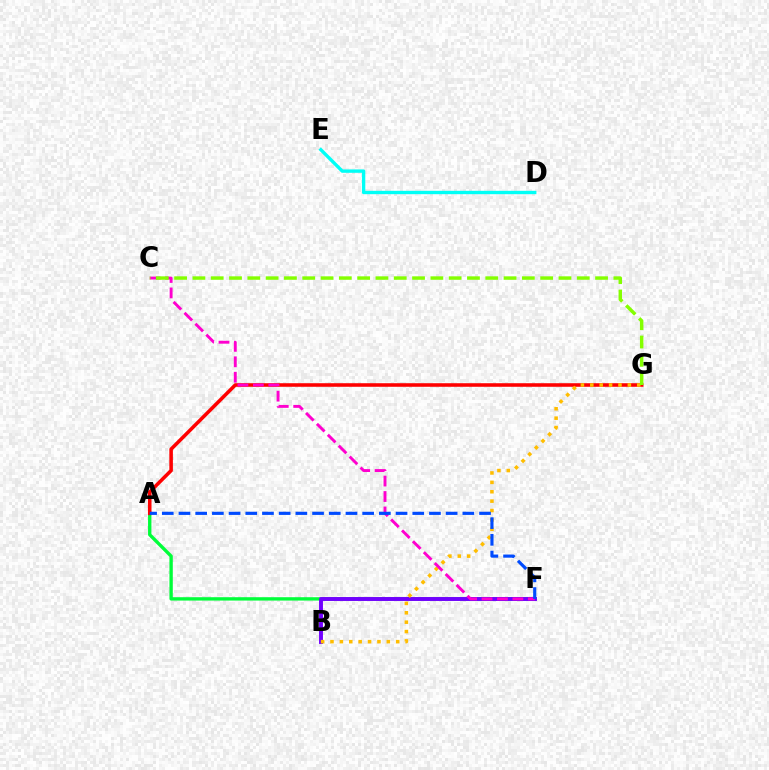{('A', 'F'): [{'color': '#00ff39', 'line_style': 'solid', 'thickness': 2.42}, {'color': '#004bff', 'line_style': 'dashed', 'thickness': 2.27}], ('A', 'G'): [{'color': '#ff0000', 'line_style': 'solid', 'thickness': 2.56}], ('B', 'F'): [{'color': '#7200ff', 'line_style': 'solid', 'thickness': 2.81}], ('B', 'G'): [{'color': '#ffbd00', 'line_style': 'dotted', 'thickness': 2.55}], ('C', 'F'): [{'color': '#ff00cf', 'line_style': 'dashed', 'thickness': 2.1}], ('D', 'E'): [{'color': '#00fff6', 'line_style': 'solid', 'thickness': 2.42}], ('C', 'G'): [{'color': '#84ff00', 'line_style': 'dashed', 'thickness': 2.49}]}